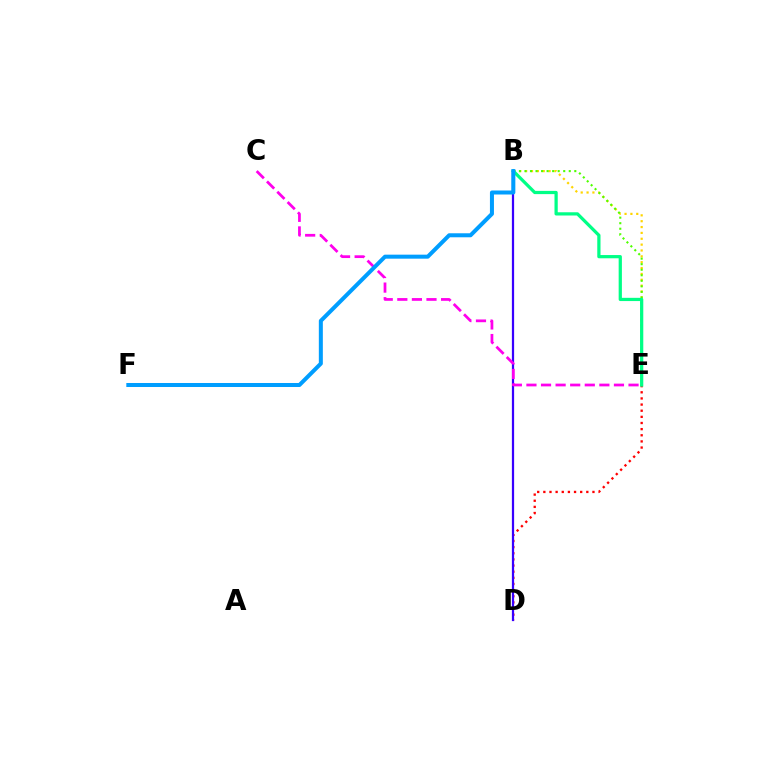{('B', 'E'): [{'color': '#ffd500', 'line_style': 'dotted', 'thickness': 1.59}, {'color': '#4fff00', 'line_style': 'dotted', 'thickness': 1.5}, {'color': '#00ff86', 'line_style': 'solid', 'thickness': 2.33}], ('D', 'E'): [{'color': '#ff0000', 'line_style': 'dotted', 'thickness': 1.67}], ('B', 'D'): [{'color': '#3700ff', 'line_style': 'solid', 'thickness': 1.61}], ('C', 'E'): [{'color': '#ff00ed', 'line_style': 'dashed', 'thickness': 1.98}], ('B', 'F'): [{'color': '#009eff', 'line_style': 'solid', 'thickness': 2.89}]}